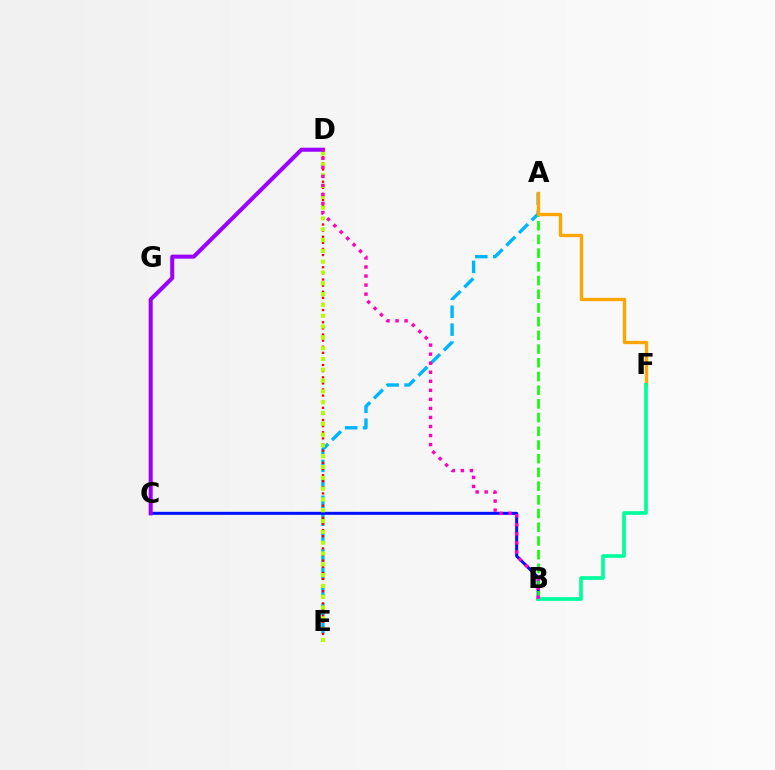{('A', 'E'): [{'color': '#00b5ff', 'line_style': 'dashed', 'thickness': 2.44}], ('D', 'E'): [{'color': '#ff0000', 'line_style': 'dotted', 'thickness': 1.66}, {'color': '#b3ff00', 'line_style': 'dotted', 'thickness': 2.94}], ('B', 'C'): [{'color': '#0010ff', 'line_style': 'solid', 'thickness': 2.17}], ('A', 'B'): [{'color': '#08ff00', 'line_style': 'dashed', 'thickness': 1.86}], ('C', 'D'): [{'color': '#9b00ff', 'line_style': 'solid', 'thickness': 2.9}], ('A', 'F'): [{'color': '#ffa500', 'line_style': 'solid', 'thickness': 2.39}], ('B', 'F'): [{'color': '#00ff9d', 'line_style': 'solid', 'thickness': 2.64}], ('B', 'D'): [{'color': '#ff00bd', 'line_style': 'dotted', 'thickness': 2.46}]}